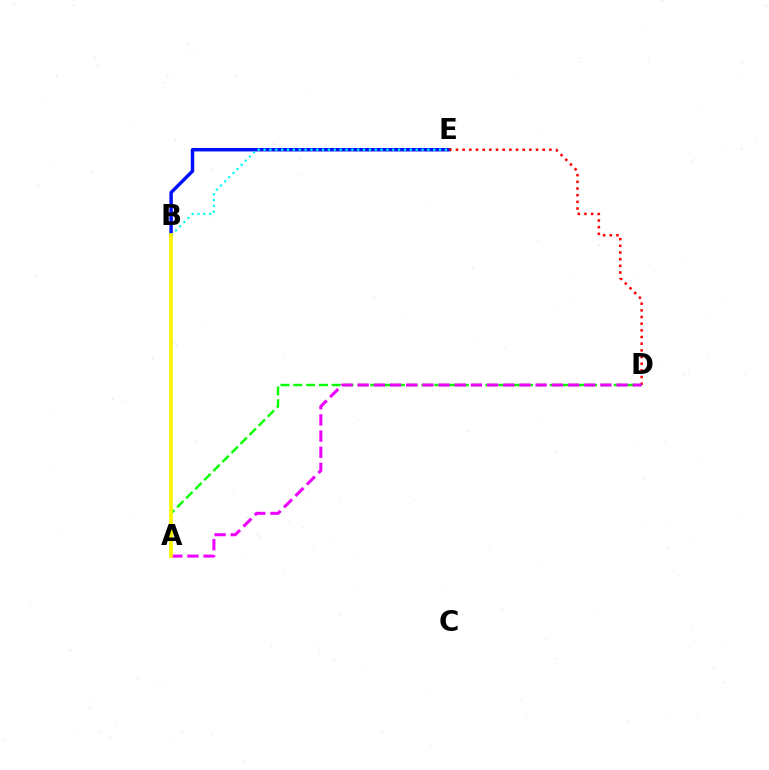{('B', 'E'): [{'color': '#0010ff', 'line_style': 'solid', 'thickness': 2.49}, {'color': '#00fff6', 'line_style': 'dotted', 'thickness': 1.59}], ('D', 'E'): [{'color': '#ff0000', 'line_style': 'dotted', 'thickness': 1.81}], ('A', 'D'): [{'color': '#08ff00', 'line_style': 'dashed', 'thickness': 1.74}, {'color': '#ee00ff', 'line_style': 'dashed', 'thickness': 2.2}], ('A', 'B'): [{'color': '#fcf500', 'line_style': 'solid', 'thickness': 2.63}]}